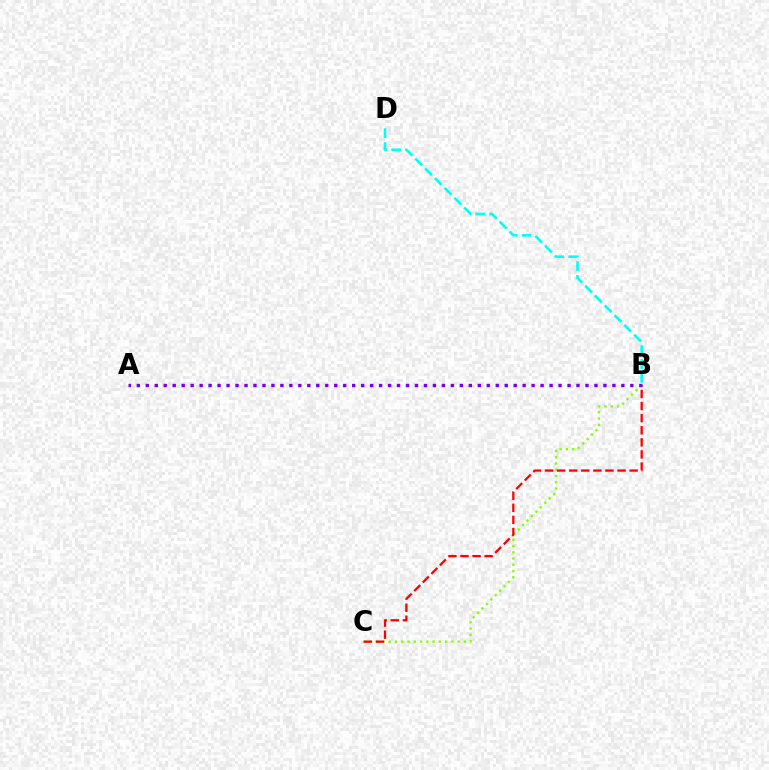{('B', 'D'): [{'color': '#00fff6', 'line_style': 'dashed', 'thickness': 1.88}], ('B', 'C'): [{'color': '#84ff00', 'line_style': 'dotted', 'thickness': 1.7}, {'color': '#ff0000', 'line_style': 'dashed', 'thickness': 1.64}], ('A', 'B'): [{'color': '#7200ff', 'line_style': 'dotted', 'thickness': 2.44}]}